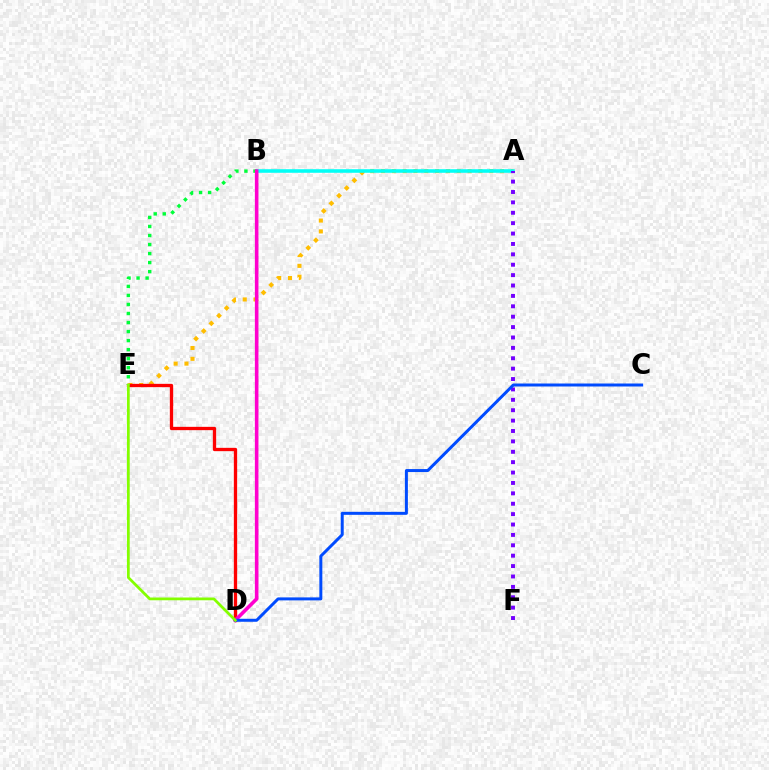{('A', 'E'): [{'color': '#ffbd00', 'line_style': 'dotted', 'thickness': 2.94}], ('A', 'B'): [{'color': '#00fff6', 'line_style': 'solid', 'thickness': 2.57}], ('A', 'F'): [{'color': '#7200ff', 'line_style': 'dotted', 'thickness': 2.82}], ('D', 'E'): [{'color': '#ff0000', 'line_style': 'solid', 'thickness': 2.39}, {'color': '#84ff00', 'line_style': 'solid', 'thickness': 1.99}], ('B', 'E'): [{'color': '#00ff39', 'line_style': 'dotted', 'thickness': 2.45}], ('B', 'D'): [{'color': '#ff00cf', 'line_style': 'solid', 'thickness': 2.59}], ('C', 'D'): [{'color': '#004bff', 'line_style': 'solid', 'thickness': 2.15}]}